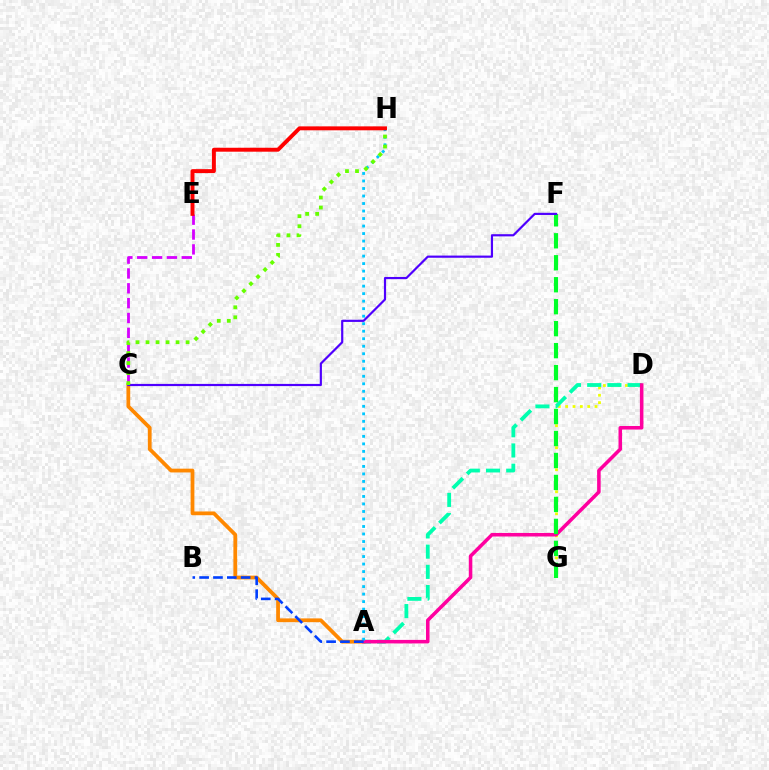{('A', 'C'): [{'color': '#ff8800', 'line_style': 'solid', 'thickness': 2.72}], ('D', 'G'): [{'color': '#eeff00', 'line_style': 'dotted', 'thickness': 1.99}], ('A', 'D'): [{'color': '#00ffaf', 'line_style': 'dashed', 'thickness': 2.75}, {'color': '#ff00a0', 'line_style': 'solid', 'thickness': 2.55}], ('C', 'E'): [{'color': '#d600ff', 'line_style': 'dashed', 'thickness': 2.02}], ('A', 'H'): [{'color': '#00c7ff', 'line_style': 'dotted', 'thickness': 2.04}], ('A', 'B'): [{'color': '#003fff', 'line_style': 'dashed', 'thickness': 1.88}], ('F', 'G'): [{'color': '#00ff27', 'line_style': 'dashed', 'thickness': 2.98}], ('C', 'F'): [{'color': '#4f00ff', 'line_style': 'solid', 'thickness': 1.57}], ('C', 'H'): [{'color': '#66ff00', 'line_style': 'dotted', 'thickness': 2.72}], ('E', 'H'): [{'color': '#ff0000', 'line_style': 'solid', 'thickness': 2.83}]}